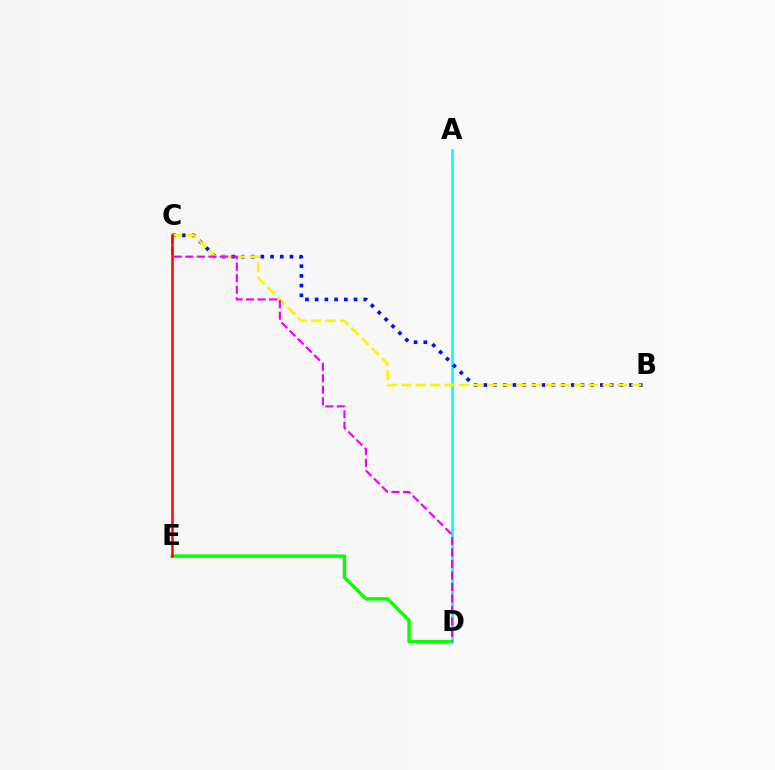{('D', 'E'): [{'color': '#08ff00', 'line_style': 'solid', 'thickness': 2.47}], ('A', 'D'): [{'color': '#00fff6', 'line_style': 'solid', 'thickness': 1.89}], ('B', 'C'): [{'color': '#0010ff', 'line_style': 'dotted', 'thickness': 2.64}, {'color': '#fcf500', 'line_style': 'dashed', 'thickness': 1.95}], ('C', 'D'): [{'color': '#ee00ff', 'line_style': 'dashed', 'thickness': 1.56}], ('C', 'E'): [{'color': '#ff0000', 'line_style': 'solid', 'thickness': 1.8}]}